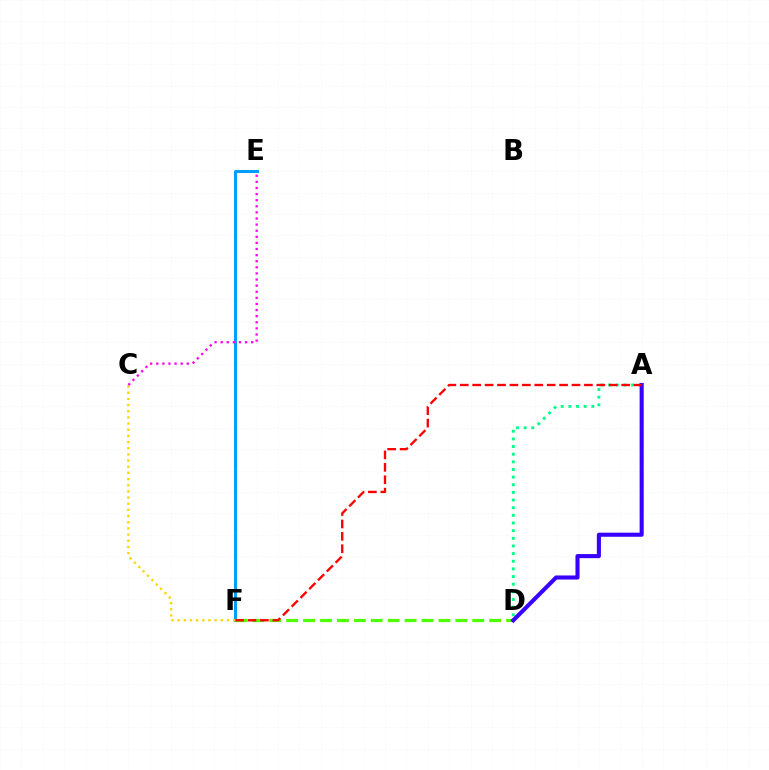{('E', 'F'): [{'color': '#009eff', 'line_style': 'solid', 'thickness': 2.18}], ('A', 'D'): [{'color': '#00ff86', 'line_style': 'dotted', 'thickness': 2.08}, {'color': '#3700ff', 'line_style': 'solid', 'thickness': 2.94}], ('D', 'F'): [{'color': '#4fff00', 'line_style': 'dashed', 'thickness': 2.3}], ('A', 'F'): [{'color': '#ff0000', 'line_style': 'dashed', 'thickness': 1.69}], ('C', 'F'): [{'color': '#ffd500', 'line_style': 'dotted', 'thickness': 1.68}], ('C', 'E'): [{'color': '#ff00ed', 'line_style': 'dotted', 'thickness': 1.66}]}